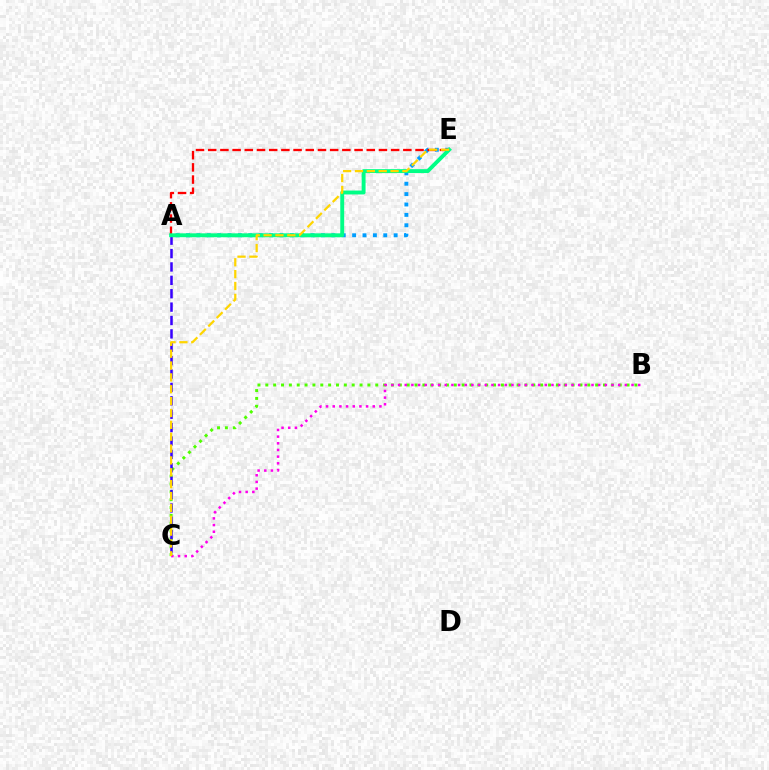{('A', 'E'): [{'color': '#009eff', 'line_style': 'dotted', 'thickness': 2.82}, {'color': '#ff0000', 'line_style': 'dashed', 'thickness': 1.66}, {'color': '#00ff86', 'line_style': 'solid', 'thickness': 2.81}], ('B', 'C'): [{'color': '#4fff00', 'line_style': 'dotted', 'thickness': 2.13}, {'color': '#ff00ed', 'line_style': 'dotted', 'thickness': 1.81}], ('A', 'C'): [{'color': '#3700ff', 'line_style': 'dashed', 'thickness': 1.82}], ('C', 'E'): [{'color': '#ffd500', 'line_style': 'dashed', 'thickness': 1.61}]}